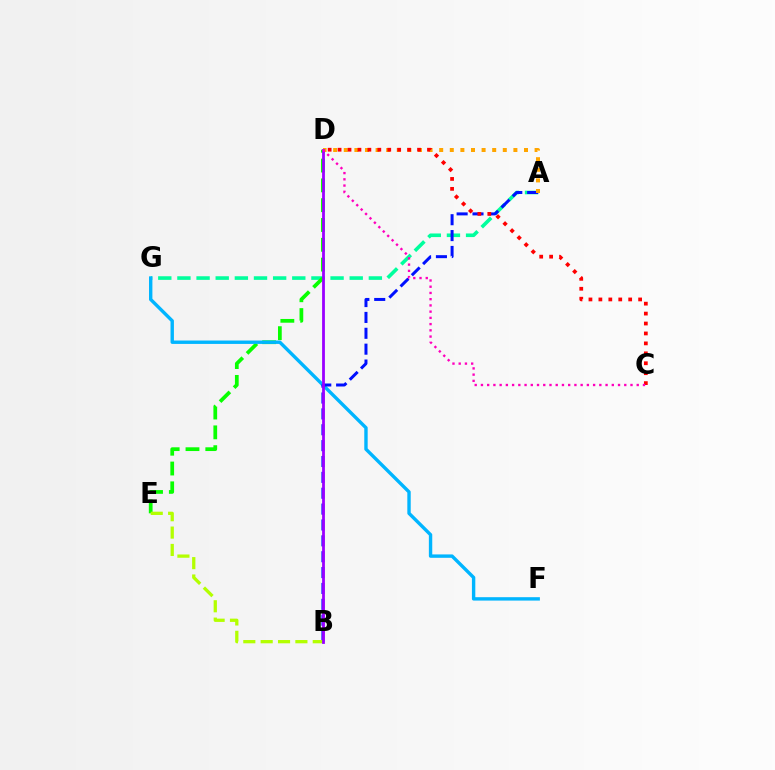{('A', 'G'): [{'color': '#00ff9d', 'line_style': 'dashed', 'thickness': 2.6}], ('D', 'E'): [{'color': '#08ff00', 'line_style': 'dashed', 'thickness': 2.69}], ('F', 'G'): [{'color': '#00b5ff', 'line_style': 'solid', 'thickness': 2.44}], ('A', 'B'): [{'color': '#0010ff', 'line_style': 'dashed', 'thickness': 2.16}], ('A', 'D'): [{'color': '#ffa500', 'line_style': 'dotted', 'thickness': 2.88}], ('C', 'D'): [{'color': '#ff0000', 'line_style': 'dotted', 'thickness': 2.7}, {'color': '#ff00bd', 'line_style': 'dotted', 'thickness': 1.69}], ('B', 'E'): [{'color': '#b3ff00', 'line_style': 'dashed', 'thickness': 2.36}], ('B', 'D'): [{'color': '#9b00ff', 'line_style': 'solid', 'thickness': 2.01}]}